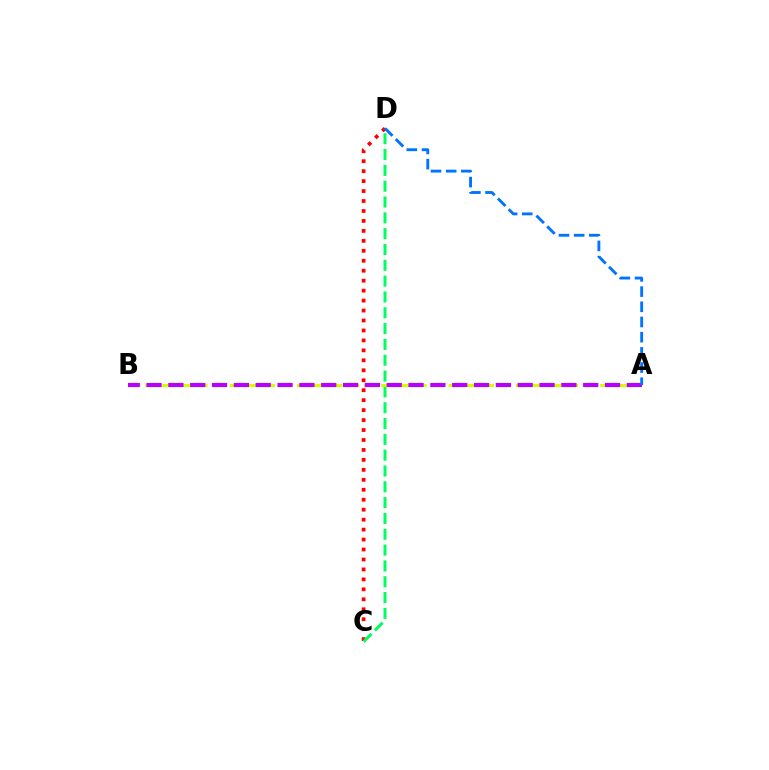{('C', 'D'): [{'color': '#ff0000', 'line_style': 'dotted', 'thickness': 2.71}, {'color': '#00ff5c', 'line_style': 'dashed', 'thickness': 2.15}], ('A', 'B'): [{'color': '#d1ff00', 'line_style': 'dashed', 'thickness': 2.29}, {'color': '#b900ff', 'line_style': 'dashed', 'thickness': 2.97}], ('A', 'D'): [{'color': '#0074ff', 'line_style': 'dashed', 'thickness': 2.06}]}